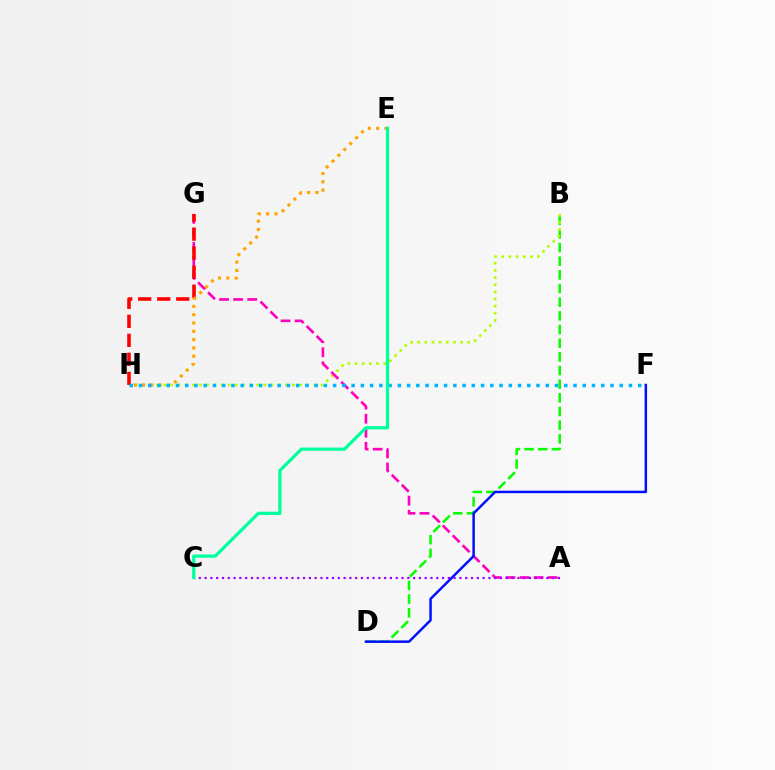{('B', 'D'): [{'color': '#08ff00', 'line_style': 'dashed', 'thickness': 1.86}], ('B', 'H'): [{'color': '#b3ff00', 'line_style': 'dotted', 'thickness': 1.94}], ('A', 'G'): [{'color': '#ff00bd', 'line_style': 'dashed', 'thickness': 1.91}], ('G', 'H'): [{'color': '#ff0000', 'line_style': 'dashed', 'thickness': 2.58}], ('D', 'F'): [{'color': '#0010ff', 'line_style': 'solid', 'thickness': 1.79}], ('E', 'H'): [{'color': '#ffa500', 'line_style': 'dotted', 'thickness': 2.26}], ('F', 'H'): [{'color': '#00b5ff', 'line_style': 'dotted', 'thickness': 2.51}], ('A', 'C'): [{'color': '#9b00ff', 'line_style': 'dotted', 'thickness': 1.57}], ('C', 'E'): [{'color': '#00ff9d', 'line_style': 'solid', 'thickness': 2.32}]}